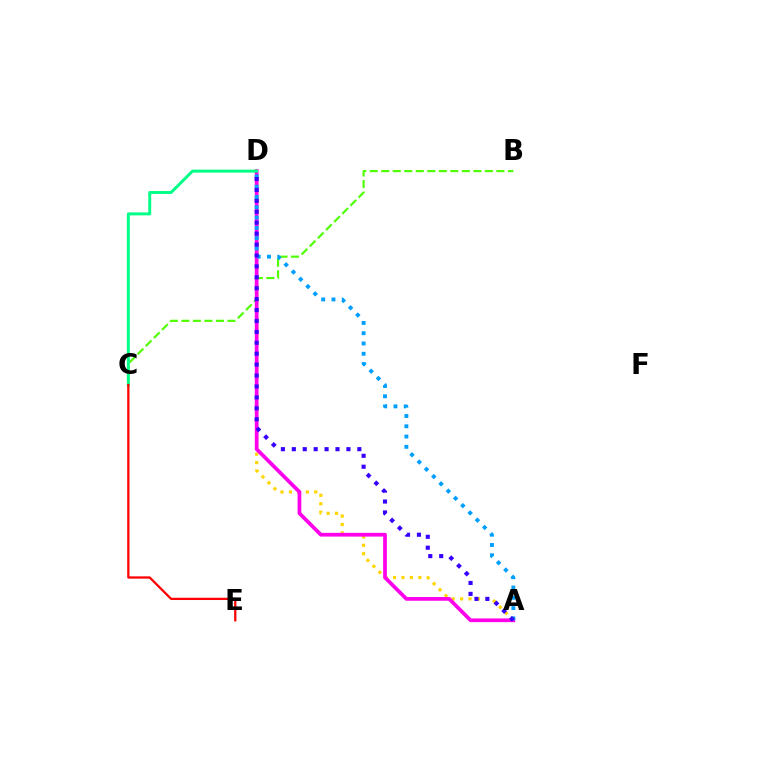{('A', 'D'): [{'color': '#ffd500', 'line_style': 'dotted', 'thickness': 2.29}, {'color': '#ff00ed', 'line_style': 'solid', 'thickness': 2.69}, {'color': '#009eff', 'line_style': 'dotted', 'thickness': 2.79}, {'color': '#3700ff', 'line_style': 'dotted', 'thickness': 2.97}], ('B', 'C'): [{'color': '#4fff00', 'line_style': 'dashed', 'thickness': 1.56}], ('C', 'D'): [{'color': '#00ff86', 'line_style': 'solid', 'thickness': 2.13}], ('C', 'E'): [{'color': '#ff0000', 'line_style': 'solid', 'thickness': 1.63}]}